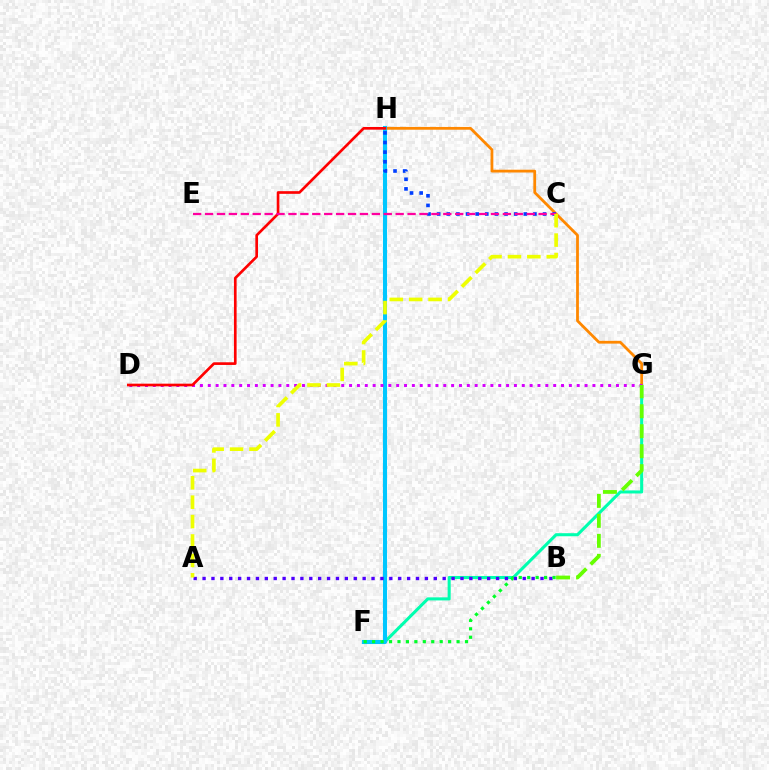{('F', 'G'): [{'color': '#00ffaf', 'line_style': 'solid', 'thickness': 2.2}], ('G', 'H'): [{'color': '#ff8800', 'line_style': 'solid', 'thickness': 2.0}], ('F', 'H'): [{'color': '#00c7ff', 'line_style': 'solid', 'thickness': 2.93}], ('D', 'G'): [{'color': '#d600ff', 'line_style': 'dotted', 'thickness': 2.13}], ('C', 'H'): [{'color': '#003fff', 'line_style': 'dotted', 'thickness': 2.62}], ('B', 'G'): [{'color': '#66ff00', 'line_style': 'dashed', 'thickness': 2.71}], ('A', 'B'): [{'color': '#4f00ff', 'line_style': 'dotted', 'thickness': 2.42}], ('D', 'H'): [{'color': '#ff0000', 'line_style': 'solid', 'thickness': 1.92}], ('C', 'E'): [{'color': '#ff00a0', 'line_style': 'dashed', 'thickness': 1.62}], ('B', 'F'): [{'color': '#00ff27', 'line_style': 'dotted', 'thickness': 2.29}], ('A', 'C'): [{'color': '#eeff00', 'line_style': 'dashed', 'thickness': 2.64}]}